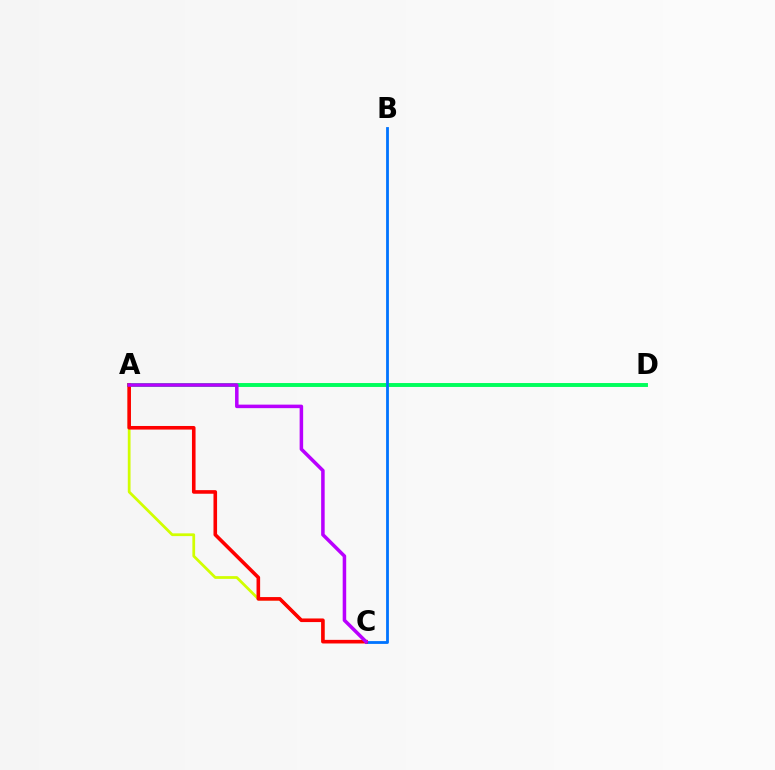{('A', 'D'): [{'color': '#00ff5c', 'line_style': 'solid', 'thickness': 2.82}], ('A', 'C'): [{'color': '#d1ff00', 'line_style': 'solid', 'thickness': 1.98}, {'color': '#ff0000', 'line_style': 'solid', 'thickness': 2.59}, {'color': '#b900ff', 'line_style': 'solid', 'thickness': 2.53}], ('B', 'C'): [{'color': '#0074ff', 'line_style': 'solid', 'thickness': 2.02}]}